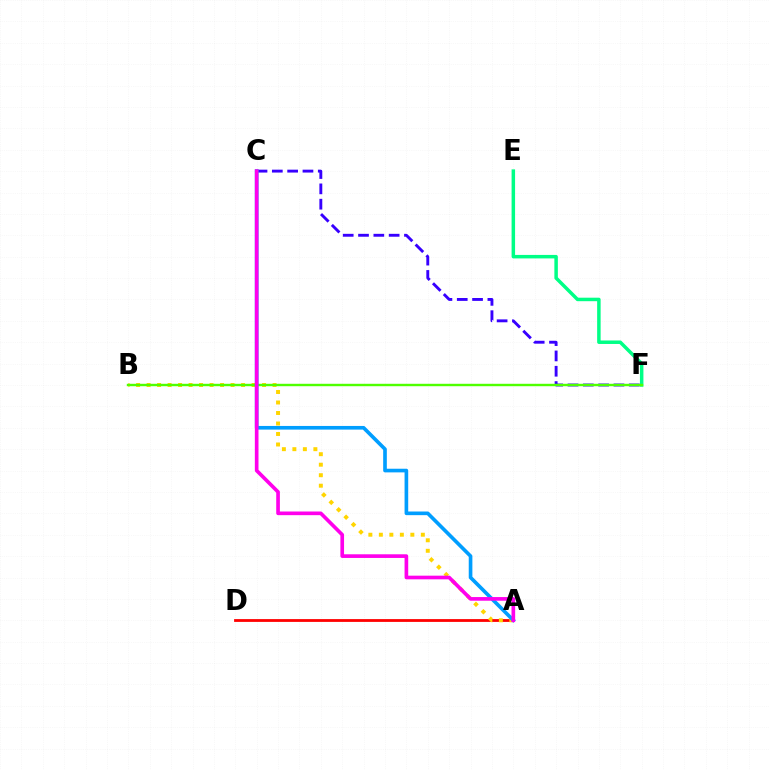{('E', 'F'): [{'color': '#00ff86', 'line_style': 'solid', 'thickness': 2.51}], ('A', 'D'): [{'color': '#ff0000', 'line_style': 'solid', 'thickness': 2.01}], ('A', 'B'): [{'color': '#ffd500', 'line_style': 'dotted', 'thickness': 2.85}], ('C', 'F'): [{'color': '#3700ff', 'line_style': 'dashed', 'thickness': 2.08}], ('B', 'F'): [{'color': '#4fff00', 'line_style': 'solid', 'thickness': 1.74}], ('A', 'C'): [{'color': '#009eff', 'line_style': 'solid', 'thickness': 2.63}, {'color': '#ff00ed', 'line_style': 'solid', 'thickness': 2.63}]}